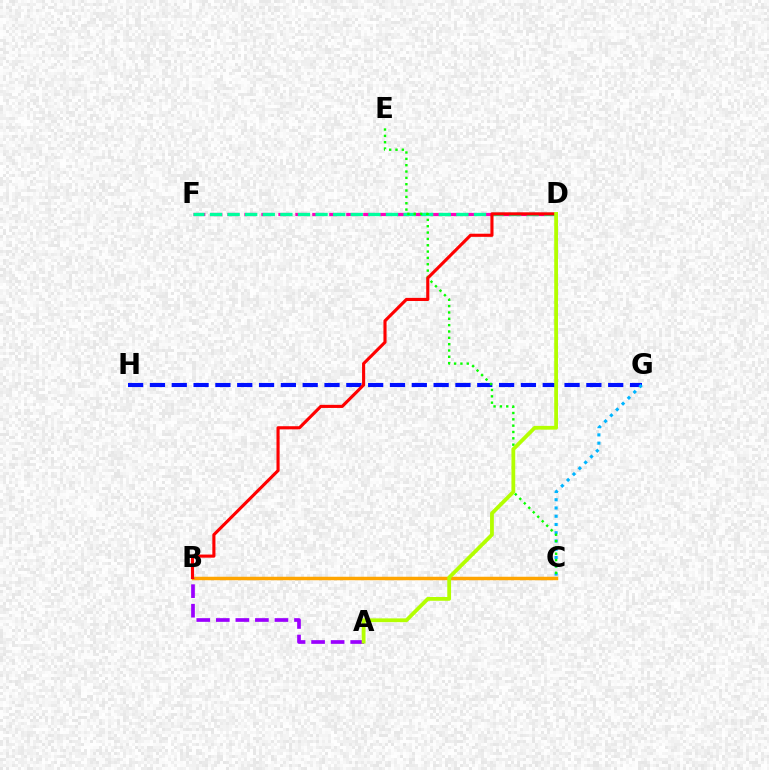{('D', 'F'): [{'color': '#ff00bd', 'line_style': 'dashed', 'thickness': 2.3}, {'color': '#00ff9d', 'line_style': 'dashed', 'thickness': 2.39}], ('G', 'H'): [{'color': '#0010ff', 'line_style': 'dashed', 'thickness': 2.96}], ('C', 'G'): [{'color': '#00b5ff', 'line_style': 'dotted', 'thickness': 2.24}], ('C', 'E'): [{'color': '#08ff00', 'line_style': 'dotted', 'thickness': 1.72}], ('B', 'C'): [{'color': '#ffa500', 'line_style': 'solid', 'thickness': 2.5}], ('A', 'B'): [{'color': '#9b00ff', 'line_style': 'dashed', 'thickness': 2.66}], ('B', 'D'): [{'color': '#ff0000', 'line_style': 'solid', 'thickness': 2.24}], ('A', 'D'): [{'color': '#b3ff00', 'line_style': 'solid', 'thickness': 2.73}]}